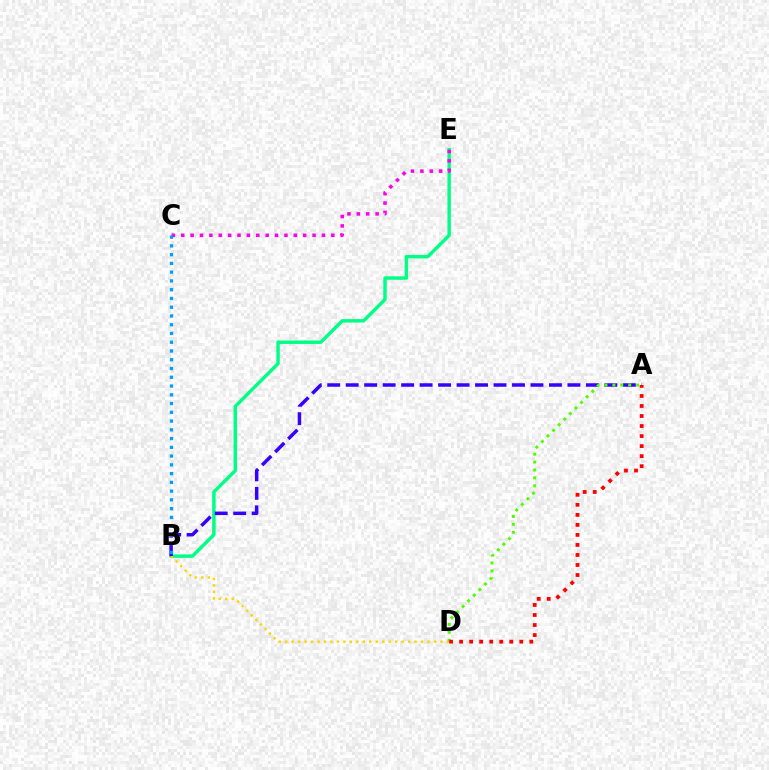{('B', 'E'): [{'color': '#00ff86', 'line_style': 'solid', 'thickness': 2.48}], ('C', 'E'): [{'color': '#ff00ed', 'line_style': 'dotted', 'thickness': 2.55}], ('B', 'D'): [{'color': '#ffd500', 'line_style': 'dotted', 'thickness': 1.76}], ('A', 'B'): [{'color': '#3700ff', 'line_style': 'dashed', 'thickness': 2.51}], ('B', 'C'): [{'color': '#009eff', 'line_style': 'dotted', 'thickness': 2.38}], ('A', 'D'): [{'color': '#4fff00', 'line_style': 'dotted', 'thickness': 2.15}, {'color': '#ff0000', 'line_style': 'dotted', 'thickness': 2.73}]}